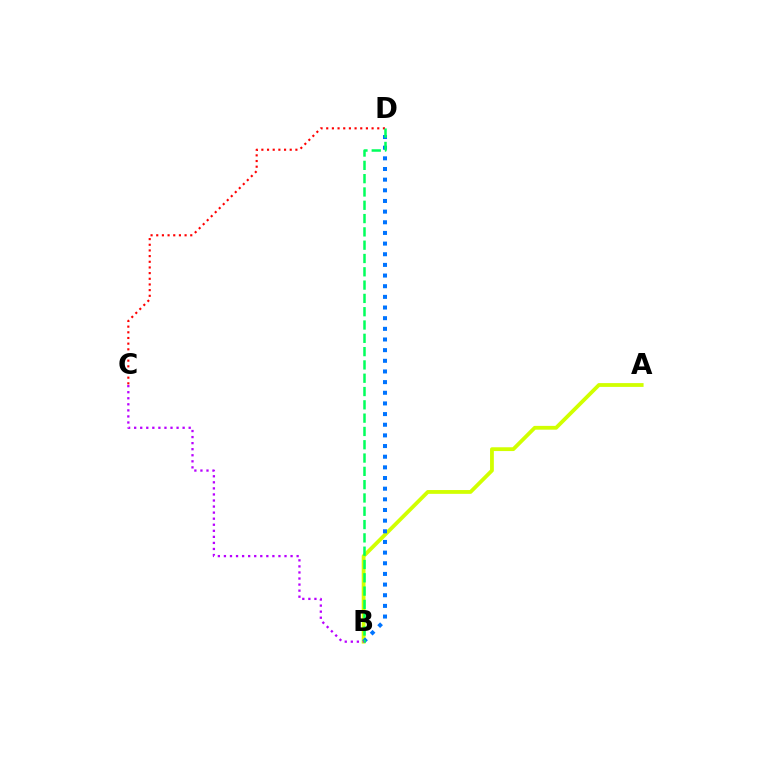{('C', 'D'): [{'color': '#ff0000', 'line_style': 'dotted', 'thickness': 1.54}], ('A', 'B'): [{'color': '#d1ff00', 'line_style': 'solid', 'thickness': 2.73}], ('B', 'D'): [{'color': '#0074ff', 'line_style': 'dotted', 'thickness': 2.9}, {'color': '#00ff5c', 'line_style': 'dashed', 'thickness': 1.81}], ('B', 'C'): [{'color': '#b900ff', 'line_style': 'dotted', 'thickness': 1.65}]}